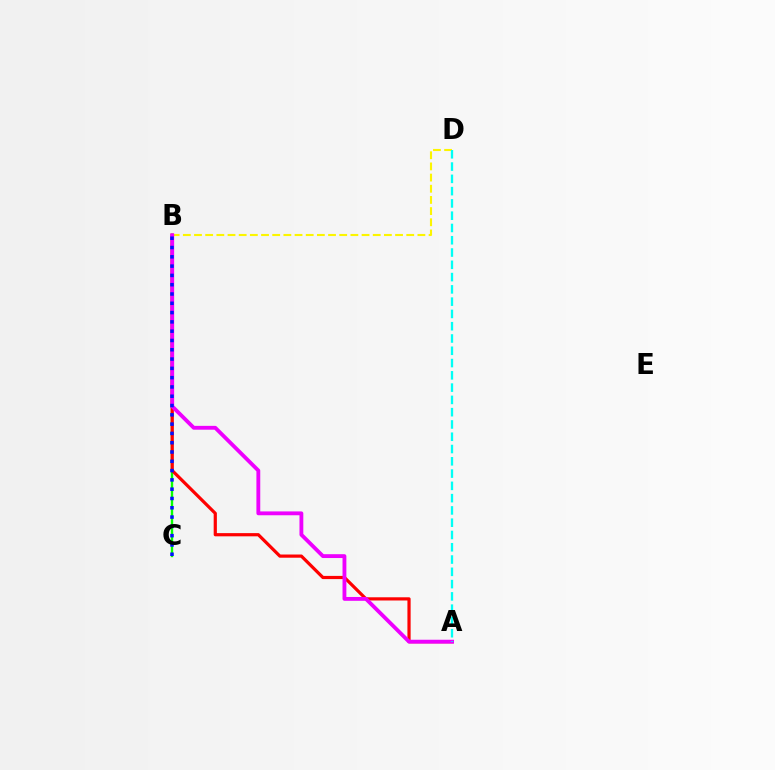{('B', 'C'): [{'color': '#08ff00', 'line_style': 'solid', 'thickness': 1.71}, {'color': '#0010ff', 'line_style': 'dotted', 'thickness': 2.53}], ('A', 'B'): [{'color': '#ff0000', 'line_style': 'solid', 'thickness': 2.3}, {'color': '#ee00ff', 'line_style': 'solid', 'thickness': 2.76}], ('B', 'D'): [{'color': '#fcf500', 'line_style': 'dashed', 'thickness': 1.52}], ('A', 'D'): [{'color': '#00fff6', 'line_style': 'dashed', 'thickness': 1.67}]}